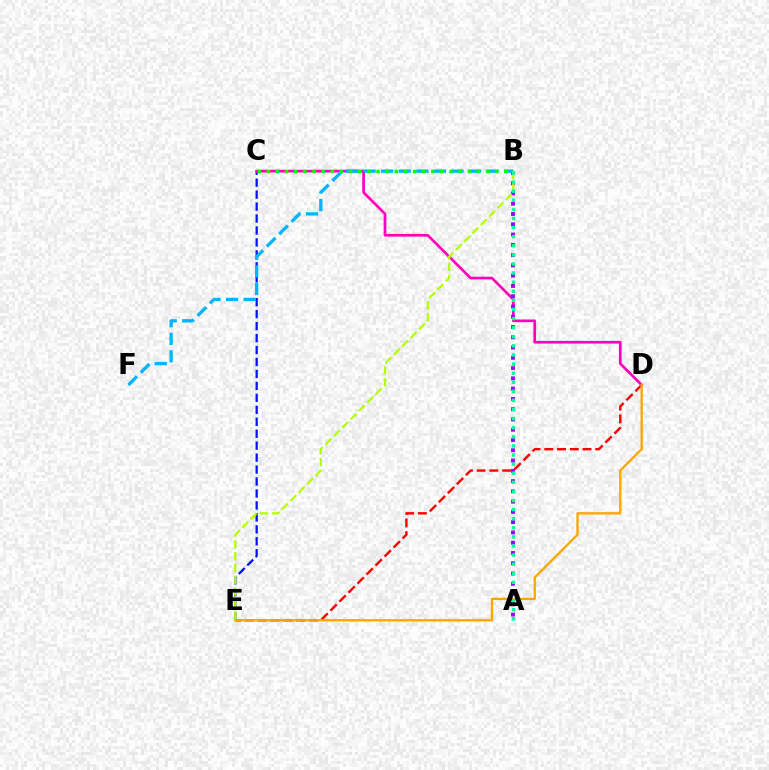{('C', 'E'): [{'color': '#0010ff', 'line_style': 'dashed', 'thickness': 1.62}], ('D', 'E'): [{'color': '#ff0000', 'line_style': 'dashed', 'thickness': 1.73}, {'color': '#ffa500', 'line_style': 'solid', 'thickness': 1.68}], ('C', 'D'): [{'color': '#ff00bd', 'line_style': 'solid', 'thickness': 1.93}], ('A', 'B'): [{'color': '#9b00ff', 'line_style': 'dotted', 'thickness': 2.79}, {'color': '#00ff9d', 'line_style': 'dotted', 'thickness': 2.47}], ('B', 'F'): [{'color': '#00b5ff', 'line_style': 'dashed', 'thickness': 2.39}], ('B', 'C'): [{'color': '#08ff00', 'line_style': 'dotted', 'thickness': 2.48}], ('B', 'E'): [{'color': '#b3ff00', 'line_style': 'dashed', 'thickness': 1.61}]}